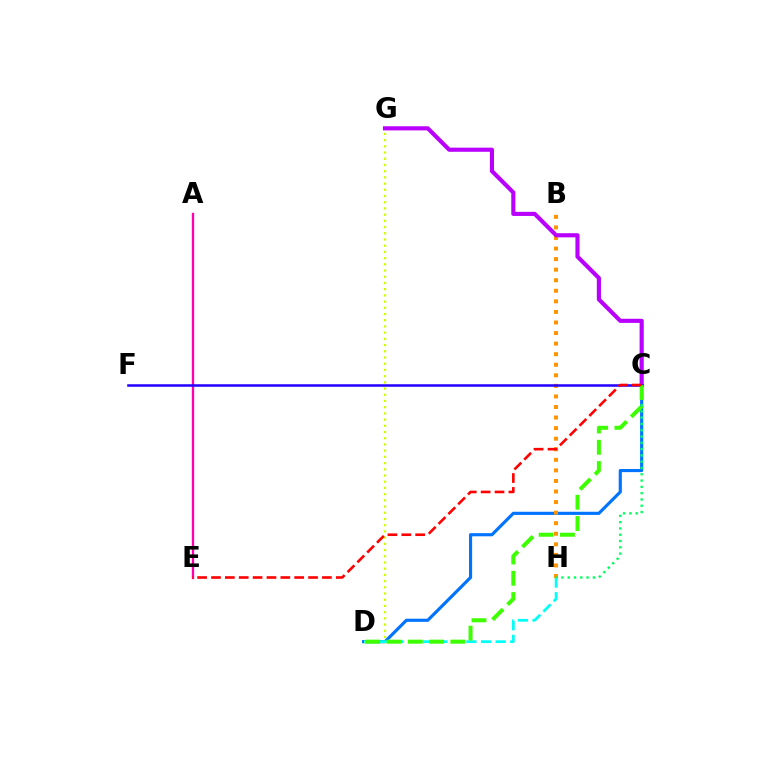{('C', 'D'): [{'color': '#0074ff', 'line_style': 'solid', 'thickness': 2.27}, {'color': '#3dff00', 'line_style': 'dashed', 'thickness': 2.89}], ('D', 'G'): [{'color': '#d1ff00', 'line_style': 'dotted', 'thickness': 1.69}], ('D', 'H'): [{'color': '#00fff6', 'line_style': 'dashed', 'thickness': 1.98}], ('A', 'E'): [{'color': '#ff00ac', 'line_style': 'solid', 'thickness': 1.68}], ('B', 'H'): [{'color': '#ff9400', 'line_style': 'dotted', 'thickness': 2.87}], ('C', 'G'): [{'color': '#b900ff', 'line_style': 'solid', 'thickness': 2.97}], ('C', 'F'): [{'color': '#2500ff', 'line_style': 'solid', 'thickness': 1.83}], ('C', 'H'): [{'color': '#00ff5c', 'line_style': 'dotted', 'thickness': 1.71}], ('C', 'E'): [{'color': '#ff0000', 'line_style': 'dashed', 'thickness': 1.88}]}